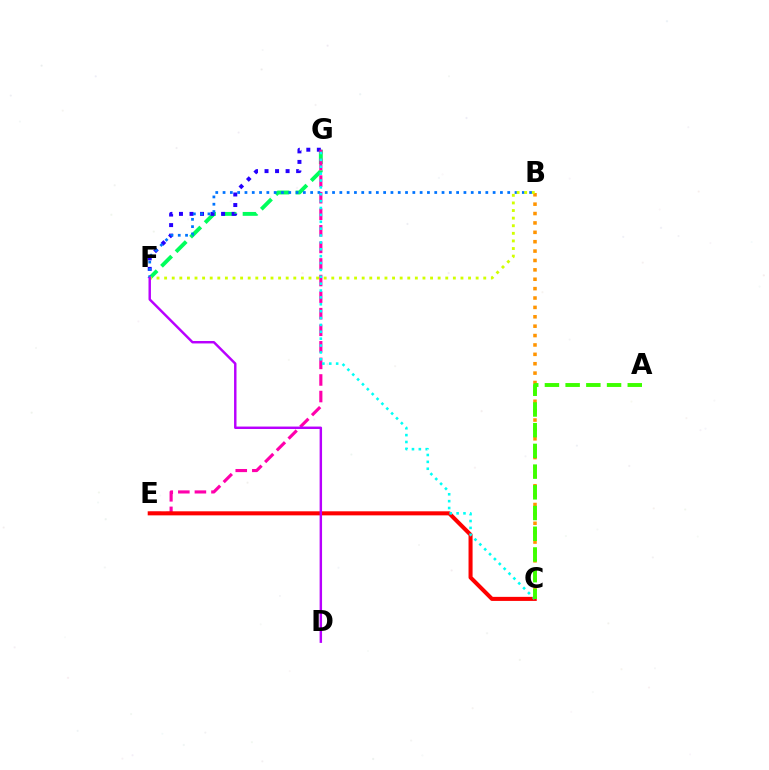{('B', 'C'): [{'color': '#ff9400', 'line_style': 'dotted', 'thickness': 2.55}], ('F', 'G'): [{'color': '#00ff5c', 'line_style': 'dashed', 'thickness': 2.8}, {'color': '#2500ff', 'line_style': 'dotted', 'thickness': 2.86}], ('E', 'G'): [{'color': '#ff00ac', 'line_style': 'dashed', 'thickness': 2.25}], ('C', 'E'): [{'color': '#ff0000', 'line_style': 'solid', 'thickness': 2.92}], ('B', 'F'): [{'color': '#0074ff', 'line_style': 'dotted', 'thickness': 1.98}, {'color': '#d1ff00', 'line_style': 'dotted', 'thickness': 2.06}], ('C', 'G'): [{'color': '#00fff6', 'line_style': 'dotted', 'thickness': 1.87}], ('D', 'F'): [{'color': '#b900ff', 'line_style': 'solid', 'thickness': 1.76}], ('A', 'C'): [{'color': '#3dff00', 'line_style': 'dashed', 'thickness': 2.81}]}